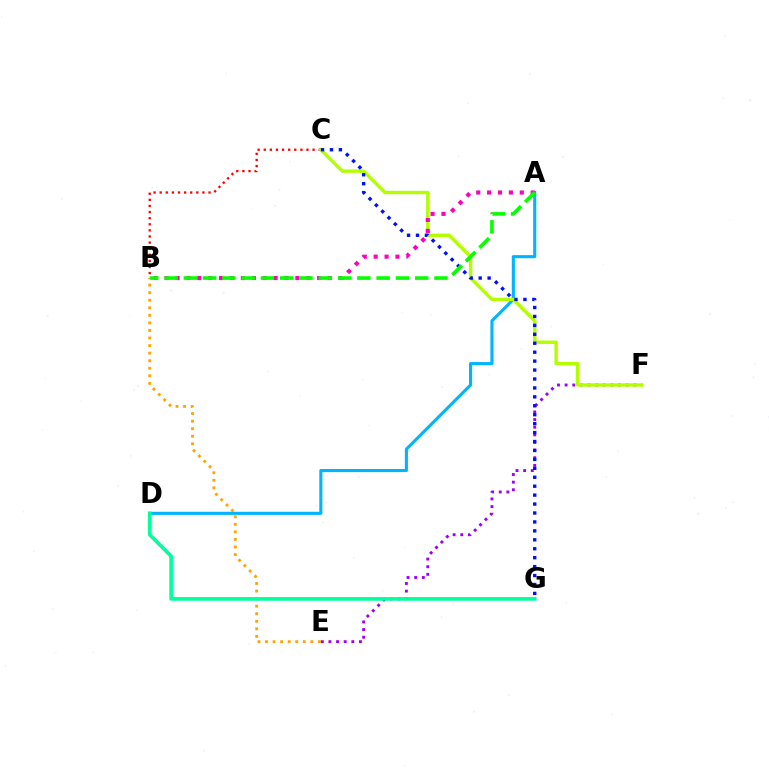{('E', 'F'): [{'color': '#9b00ff', 'line_style': 'dotted', 'thickness': 2.07}], ('B', 'C'): [{'color': '#ff0000', 'line_style': 'dotted', 'thickness': 1.66}], ('B', 'E'): [{'color': '#ffa500', 'line_style': 'dotted', 'thickness': 2.05}], ('A', 'D'): [{'color': '#00b5ff', 'line_style': 'solid', 'thickness': 2.22}], ('C', 'F'): [{'color': '#b3ff00', 'line_style': 'solid', 'thickness': 2.44}], ('A', 'B'): [{'color': '#ff00bd', 'line_style': 'dotted', 'thickness': 2.96}, {'color': '#08ff00', 'line_style': 'dashed', 'thickness': 2.62}], ('D', 'G'): [{'color': '#00ff9d', 'line_style': 'solid', 'thickness': 2.61}], ('C', 'G'): [{'color': '#0010ff', 'line_style': 'dotted', 'thickness': 2.43}]}